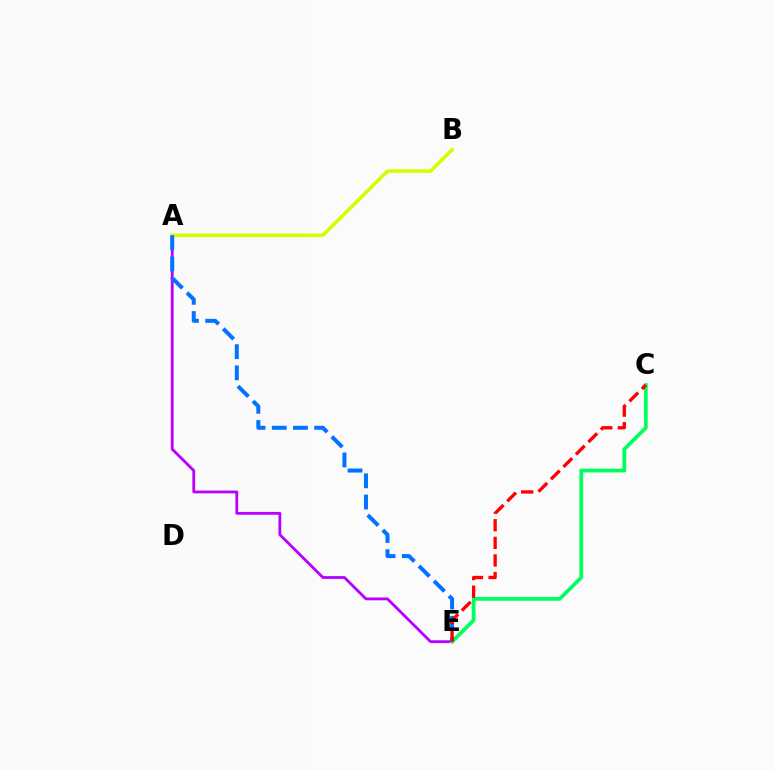{('A', 'E'): [{'color': '#b900ff', 'line_style': 'solid', 'thickness': 2.02}, {'color': '#0074ff', 'line_style': 'dashed', 'thickness': 2.88}], ('A', 'B'): [{'color': '#d1ff00', 'line_style': 'solid', 'thickness': 2.58}], ('C', 'E'): [{'color': '#00ff5c', 'line_style': 'solid', 'thickness': 2.68}, {'color': '#ff0000', 'line_style': 'dashed', 'thickness': 2.39}]}